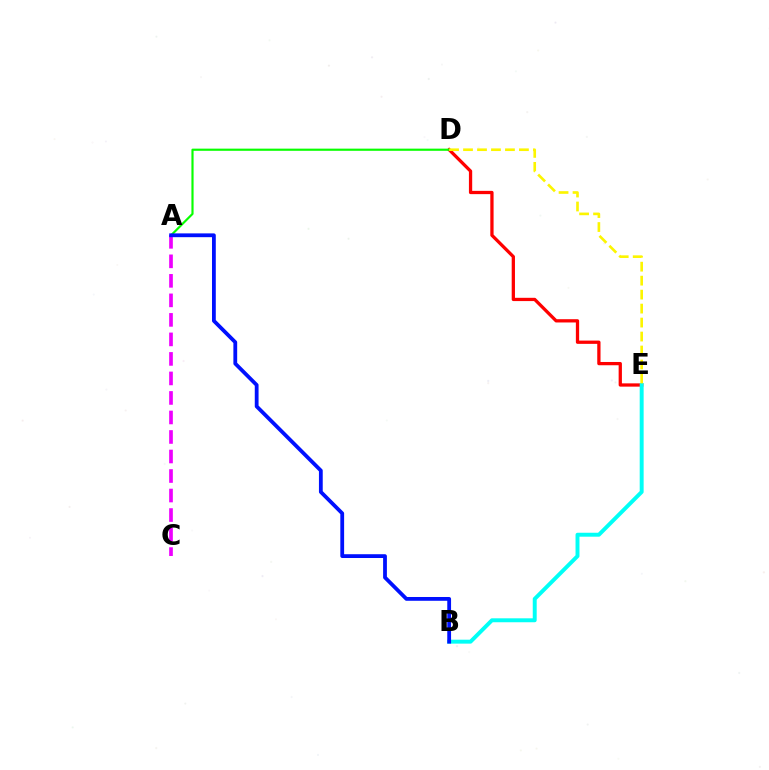{('D', 'E'): [{'color': '#ff0000', 'line_style': 'solid', 'thickness': 2.36}, {'color': '#fcf500', 'line_style': 'dashed', 'thickness': 1.9}], ('B', 'E'): [{'color': '#00fff6', 'line_style': 'solid', 'thickness': 2.84}], ('A', 'D'): [{'color': '#08ff00', 'line_style': 'solid', 'thickness': 1.56}], ('A', 'C'): [{'color': '#ee00ff', 'line_style': 'dashed', 'thickness': 2.65}], ('A', 'B'): [{'color': '#0010ff', 'line_style': 'solid', 'thickness': 2.73}]}